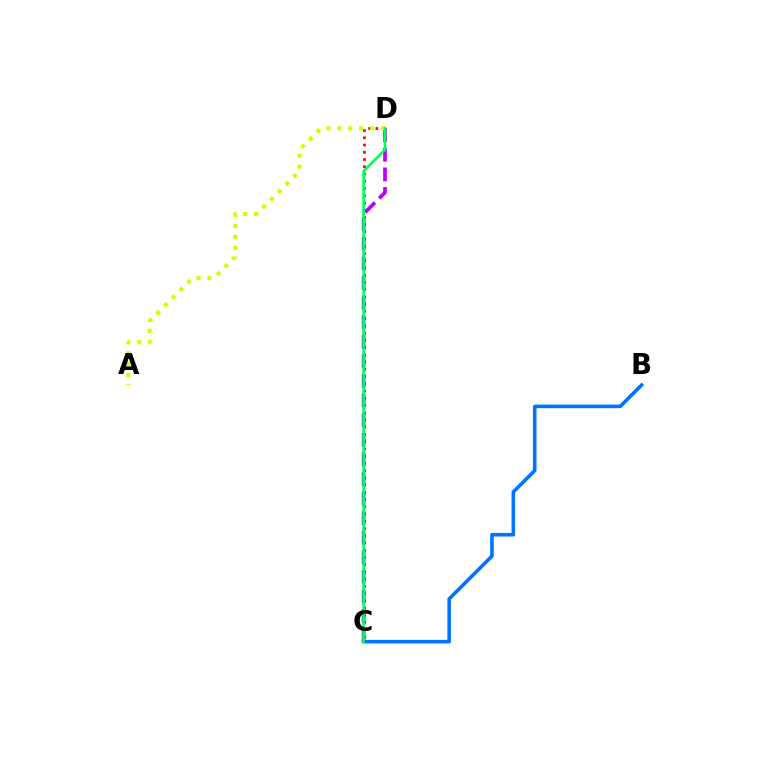{('B', 'C'): [{'color': '#0074ff', 'line_style': 'solid', 'thickness': 2.58}], ('C', 'D'): [{'color': '#ff0000', 'line_style': 'dotted', 'thickness': 1.97}, {'color': '#b900ff', 'line_style': 'dashed', 'thickness': 2.66}, {'color': '#00ff5c', 'line_style': 'solid', 'thickness': 1.91}], ('A', 'D'): [{'color': '#d1ff00', 'line_style': 'dotted', 'thickness': 2.97}]}